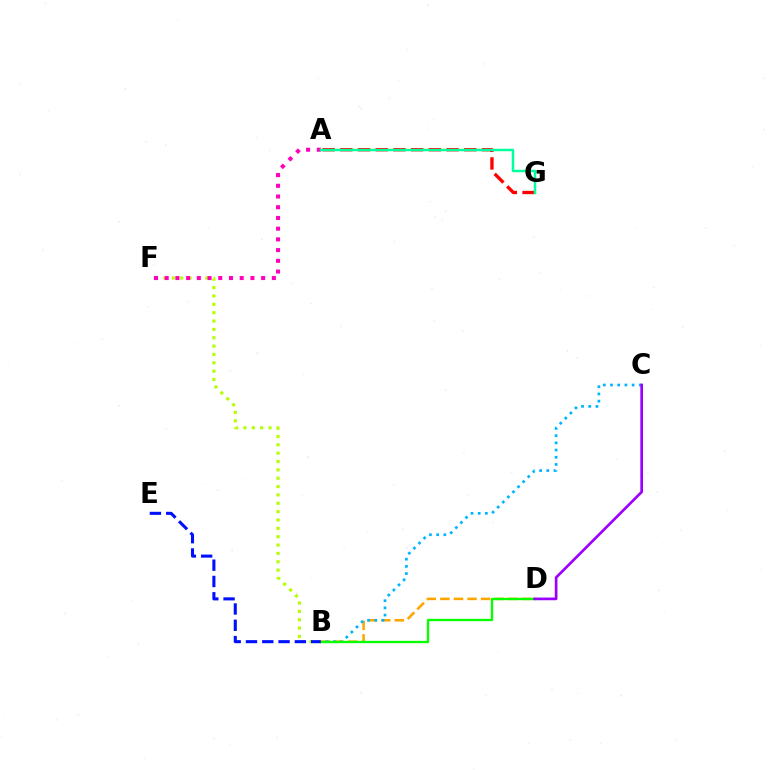{('B', 'D'): [{'color': '#ffa500', 'line_style': 'dashed', 'thickness': 1.85}, {'color': '#08ff00', 'line_style': 'solid', 'thickness': 1.68}], ('B', 'C'): [{'color': '#00b5ff', 'line_style': 'dotted', 'thickness': 1.96}], ('A', 'G'): [{'color': '#ff0000', 'line_style': 'dashed', 'thickness': 2.41}, {'color': '#00ff9d', 'line_style': 'solid', 'thickness': 1.78}], ('C', 'D'): [{'color': '#9b00ff', 'line_style': 'solid', 'thickness': 1.93}], ('B', 'F'): [{'color': '#b3ff00', 'line_style': 'dotted', 'thickness': 2.27}], ('A', 'F'): [{'color': '#ff00bd', 'line_style': 'dotted', 'thickness': 2.91}], ('B', 'E'): [{'color': '#0010ff', 'line_style': 'dashed', 'thickness': 2.21}]}